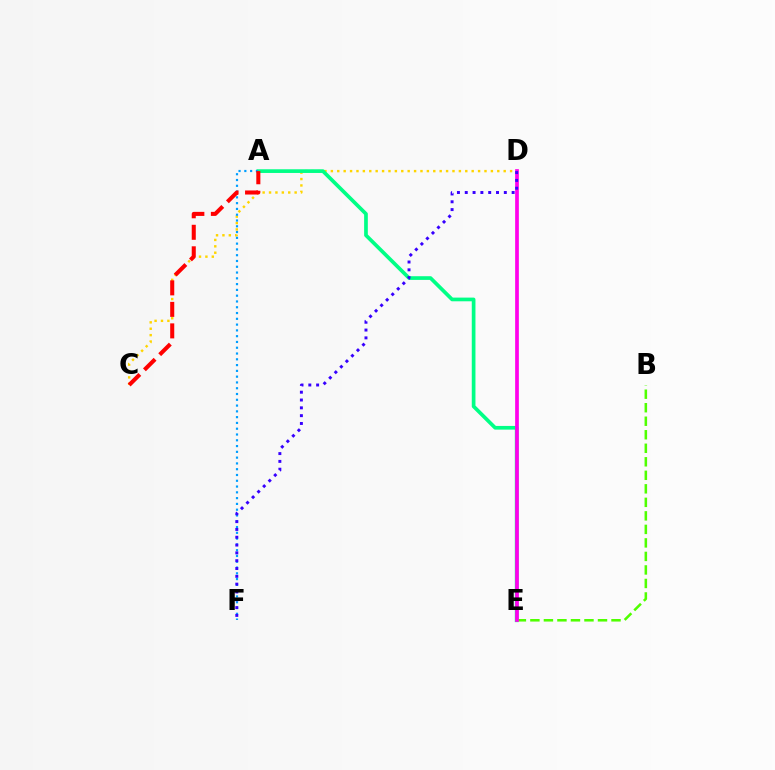{('C', 'D'): [{'color': '#ffd500', 'line_style': 'dotted', 'thickness': 1.74}], ('A', 'E'): [{'color': '#00ff86', 'line_style': 'solid', 'thickness': 2.66}], ('B', 'E'): [{'color': '#4fff00', 'line_style': 'dashed', 'thickness': 1.84}], ('D', 'E'): [{'color': '#ff00ed', 'line_style': 'solid', 'thickness': 2.66}], ('A', 'F'): [{'color': '#009eff', 'line_style': 'dotted', 'thickness': 1.57}], ('A', 'C'): [{'color': '#ff0000', 'line_style': 'dashed', 'thickness': 2.92}], ('D', 'F'): [{'color': '#3700ff', 'line_style': 'dotted', 'thickness': 2.12}]}